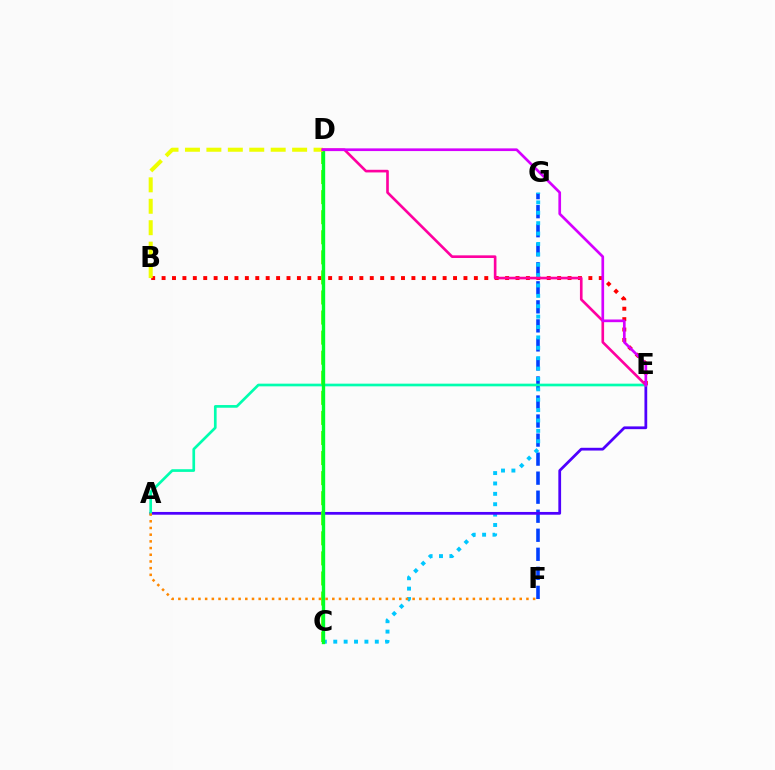{('B', 'E'): [{'color': '#ff0000', 'line_style': 'dotted', 'thickness': 2.83}], ('F', 'G'): [{'color': '#003fff', 'line_style': 'dashed', 'thickness': 2.59}], ('C', 'G'): [{'color': '#00c7ff', 'line_style': 'dotted', 'thickness': 2.82}], ('A', 'E'): [{'color': '#4f00ff', 'line_style': 'solid', 'thickness': 1.99}, {'color': '#00ffaf', 'line_style': 'solid', 'thickness': 1.93}], ('C', 'D'): [{'color': '#66ff00', 'line_style': 'dashed', 'thickness': 2.73}, {'color': '#00ff27', 'line_style': 'solid', 'thickness': 2.41}], ('B', 'D'): [{'color': '#eeff00', 'line_style': 'dashed', 'thickness': 2.91}], ('A', 'F'): [{'color': '#ff8800', 'line_style': 'dotted', 'thickness': 1.82}], ('D', 'E'): [{'color': '#ff00a0', 'line_style': 'solid', 'thickness': 1.9}, {'color': '#d600ff', 'line_style': 'solid', 'thickness': 1.93}]}